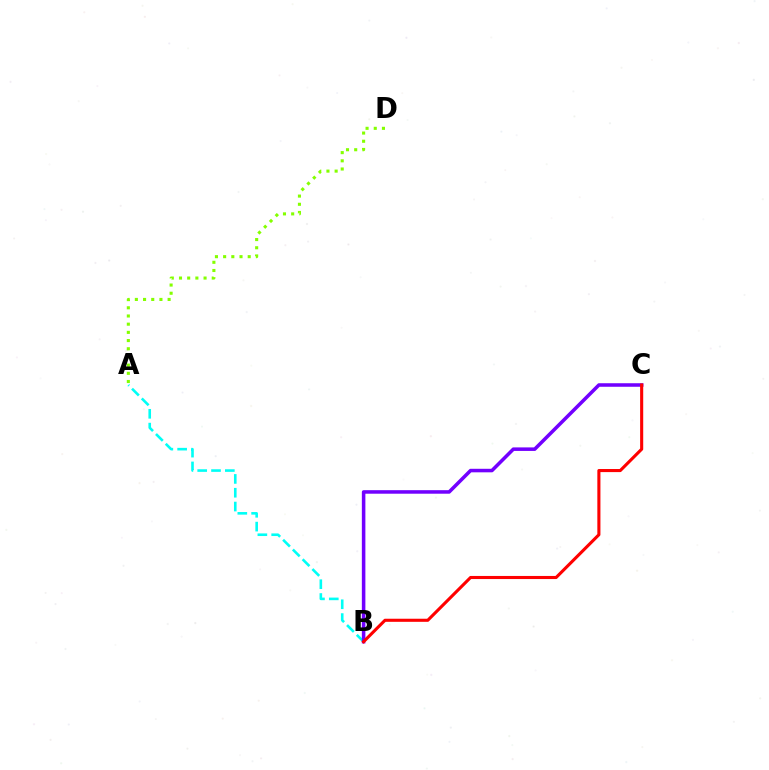{('A', 'D'): [{'color': '#84ff00', 'line_style': 'dotted', 'thickness': 2.23}], ('A', 'B'): [{'color': '#00fff6', 'line_style': 'dashed', 'thickness': 1.88}], ('B', 'C'): [{'color': '#7200ff', 'line_style': 'solid', 'thickness': 2.55}, {'color': '#ff0000', 'line_style': 'solid', 'thickness': 2.23}]}